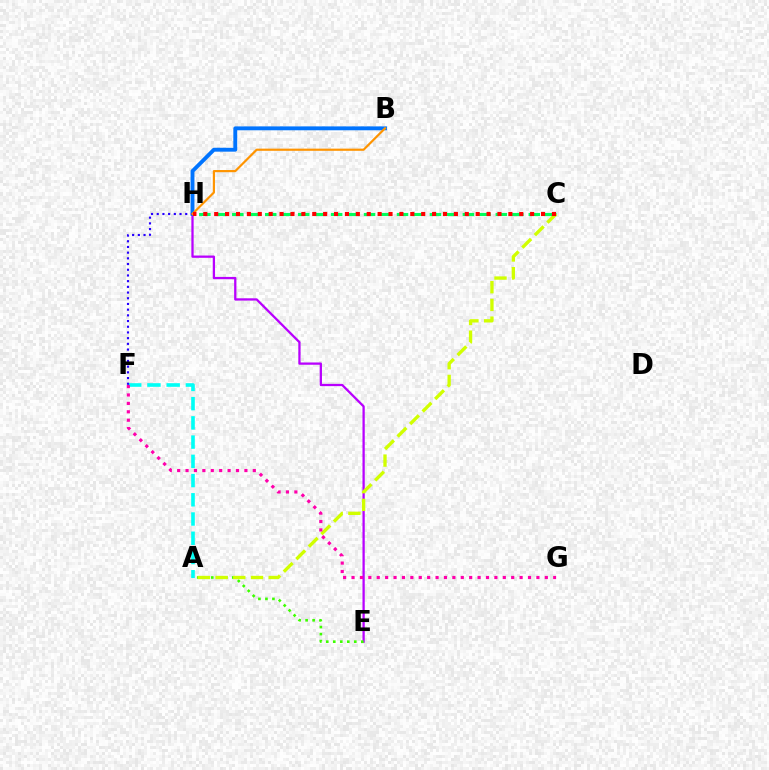{('E', 'H'): [{'color': '#b900ff', 'line_style': 'solid', 'thickness': 1.64}], ('B', 'H'): [{'color': '#0074ff', 'line_style': 'solid', 'thickness': 2.79}, {'color': '#ff9400', 'line_style': 'solid', 'thickness': 1.57}], ('A', 'F'): [{'color': '#00fff6', 'line_style': 'dashed', 'thickness': 2.61}], ('A', 'E'): [{'color': '#3dff00', 'line_style': 'dotted', 'thickness': 1.9}], ('F', 'H'): [{'color': '#2500ff', 'line_style': 'dotted', 'thickness': 1.55}], ('C', 'H'): [{'color': '#00ff5c', 'line_style': 'dashed', 'thickness': 2.24}, {'color': '#ff0000', 'line_style': 'dotted', 'thickness': 2.96}], ('A', 'C'): [{'color': '#d1ff00', 'line_style': 'dashed', 'thickness': 2.41}], ('F', 'G'): [{'color': '#ff00ac', 'line_style': 'dotted', 'thickness': 2.28}]}